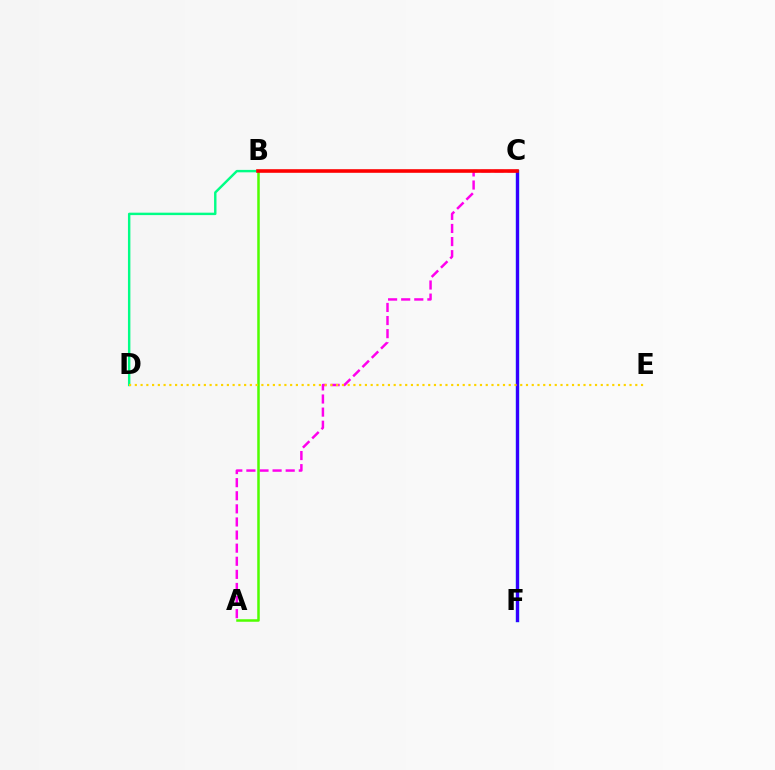{('C', 'F'): [{'color': '#009eff', 'line_style': 'solid', 'thickness': 2.51}, {'color': '#3700ff', 'line_style': 'solid', 'thickness': 2.21}], ('A', 'C'): [{'color': '#ff00ed', 'line_style': 'dashed', 'thickness': 1.78}], ('A', 'B'): [{'color': '#4fff00', 'line_style': 'solid', 'thickness': 1.81}], ('B', 'D'): [{'color': '#00ff86', 'line_style': 'solid', 'thickness': 1.75}], ('B', 'C'): [{'color': '#ff0000', 'line_style': 'solid', 'thickness': 2.59}], ('D', 'E'): [{'color': '#ffd500', 'line_style': 'dotted', 'thickness': 1.56}]}